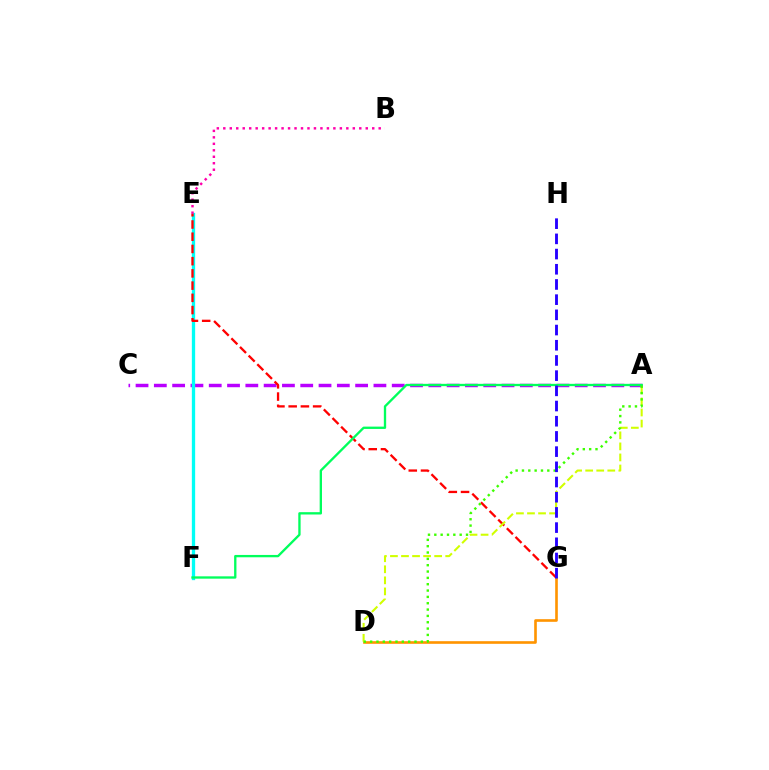{('E', 'F'): [{'color': '#0074ff', 'line_style': 'dotted', 'thickness': 2.04}, {'color': '#00fff6', 'line_style': 'solid', 'thickness': 2.38}], ('D', 'G'): [{'color': '#ff9400', 'line_style': 'solid', 'thickness': 1.9}], ('A', 'C'): [{'color': '#b900ff', 'line_style': 'dashed', 'thickness': 2.49}], ('B', 'E'): [{'color': '#ff00ac', 'line_style': 'dotted', 'thickness': 1.76}], ('E', 'G'): [{'color': '#ff0000', 'line_style': 'dashed', 'thickness': 1.66}], ('A', 'D'): [{'color': '#d1ff00', 'line_style': 'dashed', 'thickness': 1.5}, {'color': '#3dff00', 'line_style': 'dotted', 'thickness': 1.72}], ('A', 'F'): [{'color': '#00ff5c', 'line_style': 'solid', 'thickness': 1.68}], ('G', 'H'): [{'color': '#2500ff', 'line_style': 'dashed', 'thickness': 2.06}]}